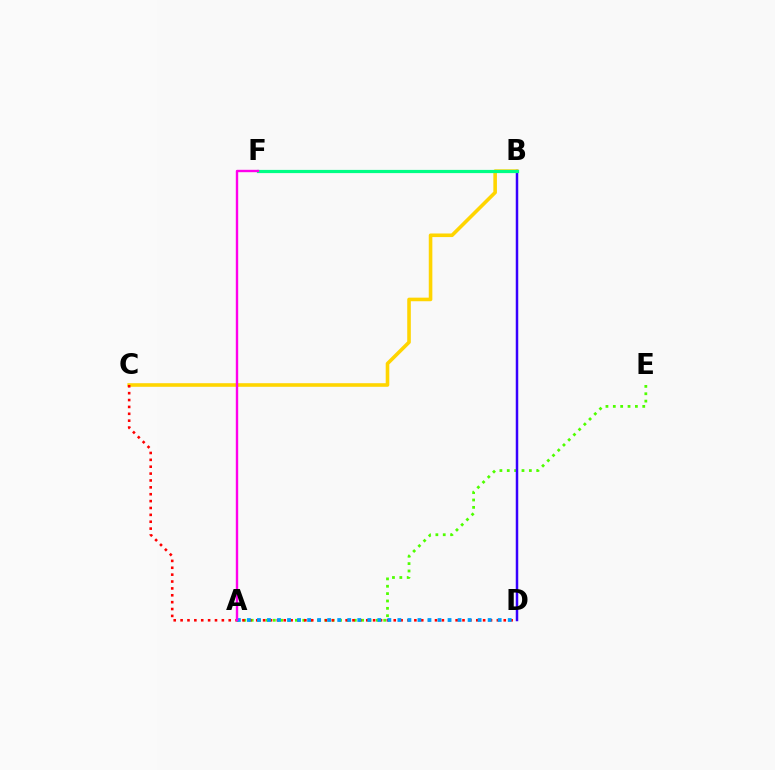{('A', 'E'): [{'color': '#4fff00', 'line_style': 'dotted', 'thickness': 2.0}], ('B', 'D'): [{'color': '#3700ff', 'line_style': 'solid', 'thickness': 1.8}], ('B', 'C'): [{'color': '#ffd500', 'line_style': 'solid', 'thickness': 2.59}], ('C', 'D'): [{'color': '#ff0000', 'line_style': 'dotted', 'thickness': 1.87}], ('A', 'D'): [{'color': '#009eff', 'line_style': 'dotted', 'thickness': 2.73}], ('B', 'F'): [{'color': '#00ff86', 'line_style': 'solid', 'thickness': 2.31}], ('A', 'F'): [{'color': '#ff00ed', 'line_style': 'solid', 'thickness': 1.72}]}